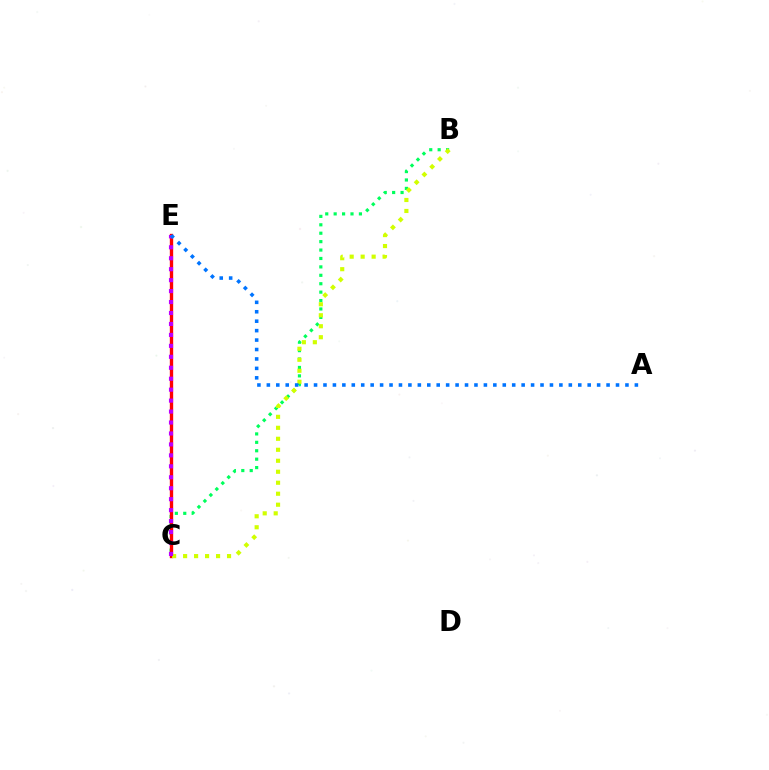{('B', 'C'): [{'color': '#00ff5c', 'line_style': 'dotted', 'thickness': 2.29}, {'color': '#d1ff00', 'line_style': 'dotted', 'thickness': 2.98}], ('C', 'E'): [{'color': '#ff0000', 'line_style': 'solid', 'thickness': 2.41}, {'color': '#b900ff', 'line_style': 'dotted', 'thickness': 2.98}], ('A', 'E'): [{'color': '#0074ff', 'line_style': 'dotted', 'thickness': 2.56}]}